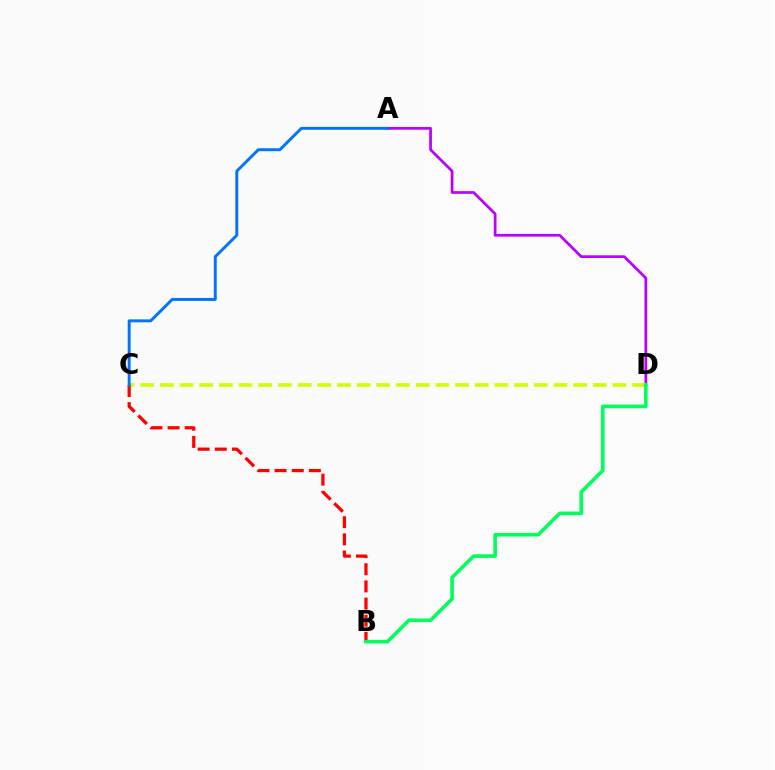{('A', 'D'): [{'color': '#b900ff', 'line_style': 'solid', 'thickness': 1.96}], ('C', 'D'): [{'color': '#d1ff00', 'line_style': 'dashed', 'thickness': 2.67}], ('B', 'C'): [{'color': '#ff0000', 'line_style': 'dashed', 'thickness': 2.33}], ('B', 'D'): [{'color': '#00ff5c', 'line_style': 'solid', 'thickness': 2.58}], ('A', 'C'): [{'color': '#0074ff', 'line_style': 'solid', 'thickness': 2.12}]}